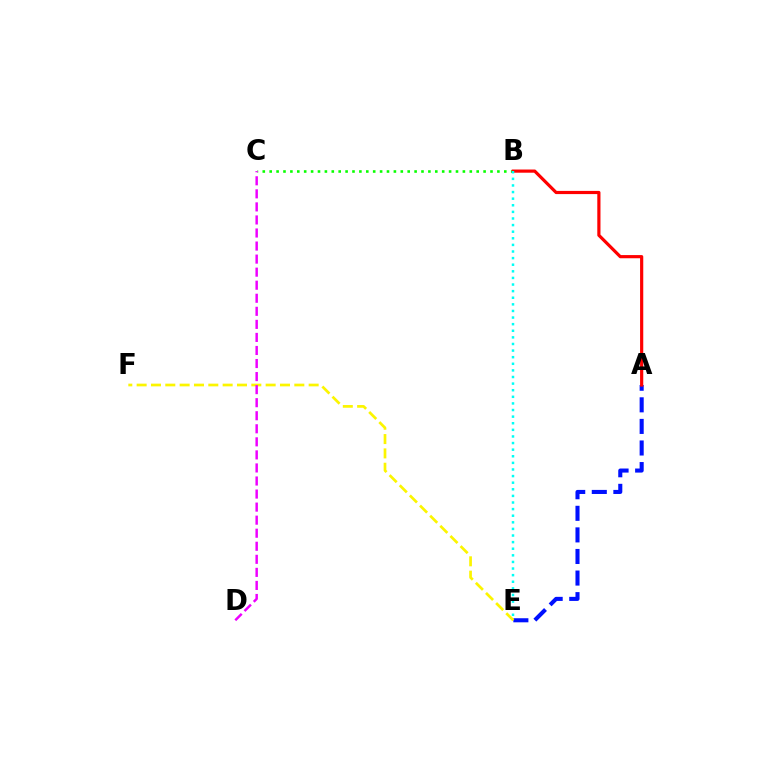{('A', 'E'): [{'color': '#0010ff', 'line_style': 'dashed', 'thickness': 2.93}], ('E', 'F'): [{'color': '#fcf500', 'line_style': 'dashed', 'thickness': 1.95}], ('B', 'C'): [{'color': '#08ff00', 'line_style': 'dotted', 'thickness': 1.87}], ('A', 'B'): [{'color': '#ff0000', 'line_style': 'solid', 'thickness': 2.29}], ('C', 'D'): [{'color': '#ee00ff', 'line_style': 'dashed', 'thickness': 1.77}], ('B', 'E'): [{'color': '#00fff6', 'line_style': 'dotted', 'thickness': 1.79}]}